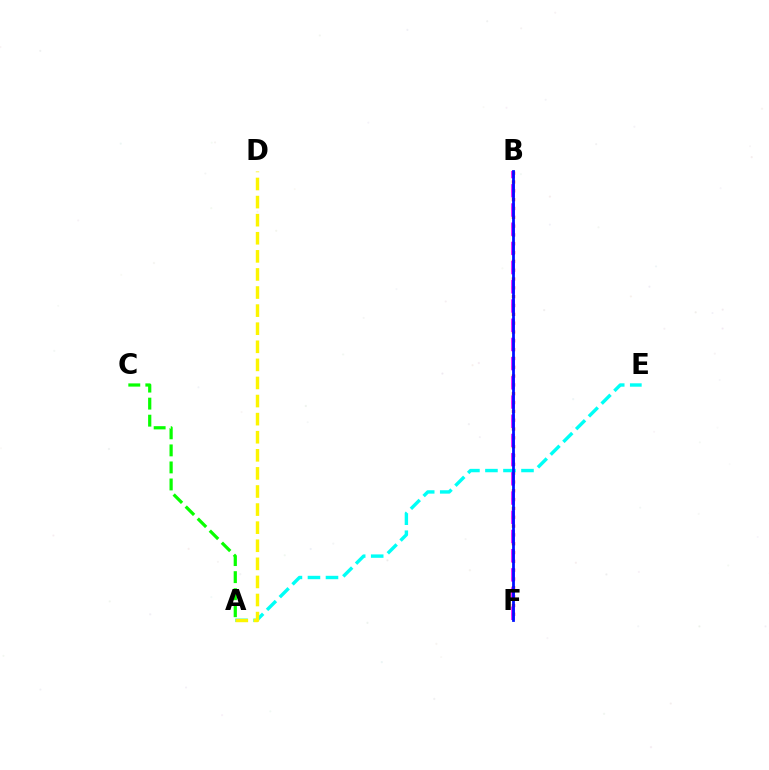{('B', 'F'): [{'color': '#ff0000', 'line_style': 'dotted', 'thickness': 2.4}, {'color': '#ee00ff', 'line_style': 'dashed', 'thickness': 2.61}, {'color': '#0010ff', 'line_style': 'solid', 'thickness': 2.0}], ('A', 'C'): [{'color': '#08ff00', 'line_style': 'dashed', 'thickness': 2.31}], ('A', 'E'): [{'color': '#00fff6', 'line_style': 'dashed', 'thickness': 2.45}], ('A', 'D'): [{'color': '#fcf500', 'line_style': 'dashed', 'thickness': 2.46}]}